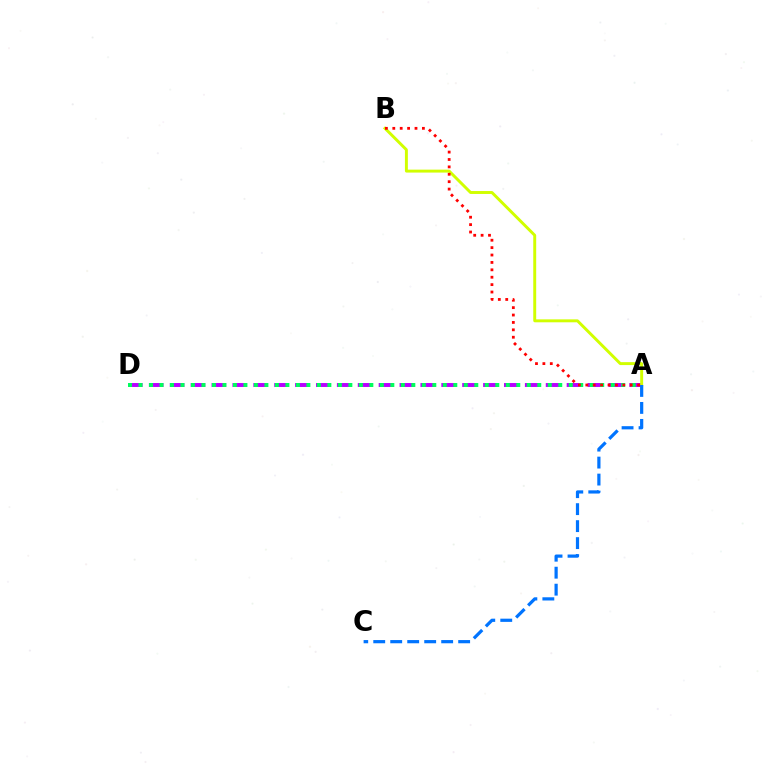{('A', 'D'): [{'color': '#b900ff', 'line_style': 'dashed', 'thickness': 2.84}, {'color': '#00ff5c', 'line_style': 'dotted', 'thickness': 2.85}], ('A', 'B'): [{'color': '#d1ff00', 'line_style': 'solid', 'thickness': 2.12}, {'color': '#ff0000', 'line_style': 'dotted', 'thickness': 2.01}], ('A', 'C'): [{'color': '#0074ff', 'line_style': 'dashed', 'thickness': 2.31}]}